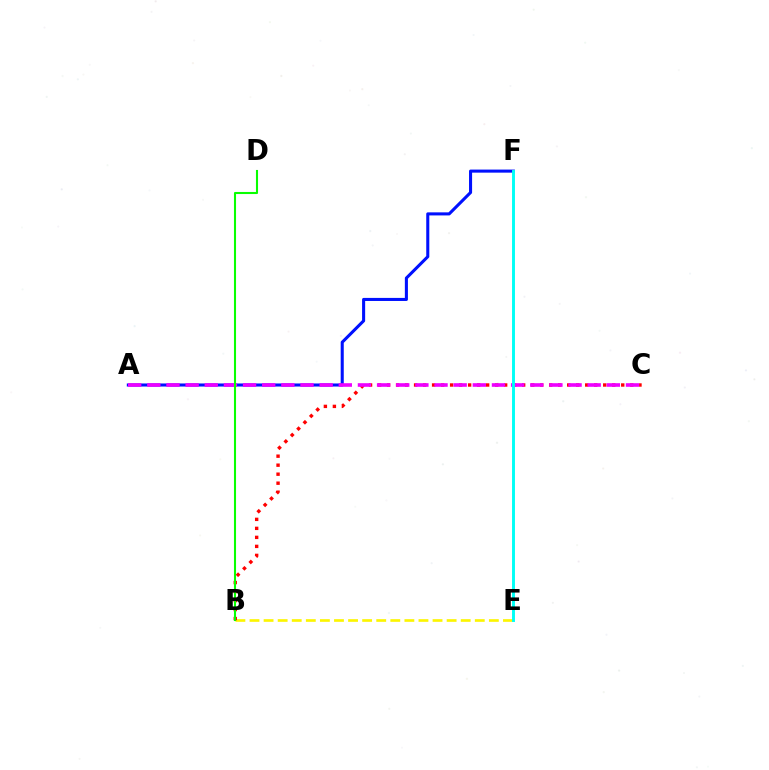{('B', 'E'): [{'color': '#fcf500', 'line_style': 'dashed', 'thickness': 1.91}], ('A', 'F'): [{'color': '#0010ff', 'line_style': 'solid', 'thickness': 2.21}], ('B', 'C'): [{'color': '#ff0000', 'line_style': 'dotted', 'thickness': 2.45}], ('A', 'C'): [{'color': '#ee00ff', 'line_style': 'dashed', 'thickness': 2.6}], ('E', 'F'): [{'color': '#00fff6', 'line_style': 'solid', 'thickness': 2.1}], ('B', 'D'): [{'color': '#08ff00', 'line_style': 'solid', 'thickness': 1.5}]}